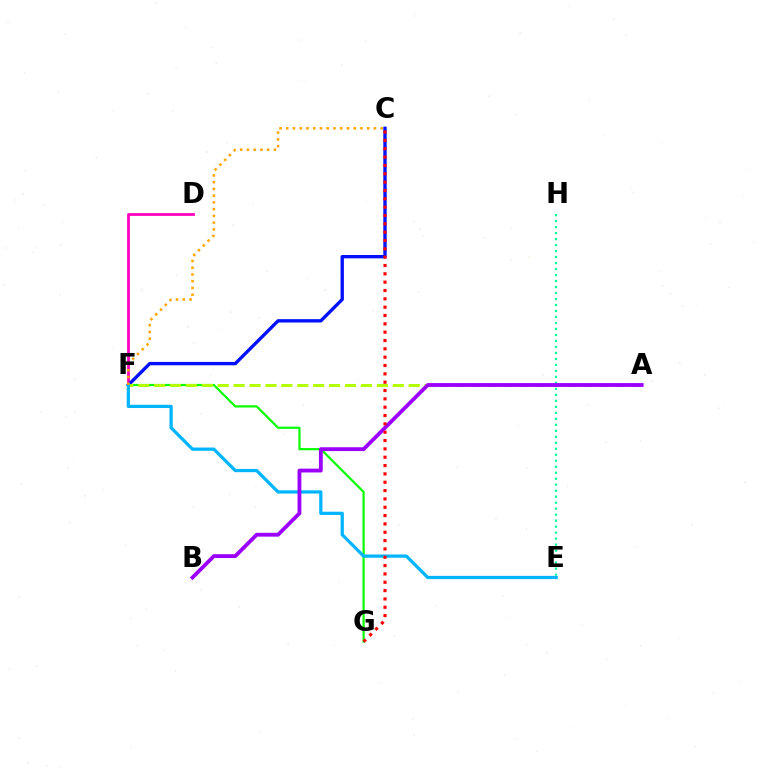{('E', 'H'): [{'color': '#00ff9d', 'line_style': 'dotted', 'thickness': 1.63}], ('F', 'G'): [{'color': '#08ff00', 'line_style': 'solid', 'thickness': 1.59}], ('D', 'F'): [{'color': '#ff00bd', 'line_style': 'solid', 'thickness': 2.0}], ('C', 'F'): [{'color': '#0010ff', 'line_style': 'solid', 'thickness': 2.41}, {'color': '#ffa500', 'line_style': 'dotted', 'thickness': 1.83}], ('A', 'F'): [{'color': '#b3ff00', 'line_style': 'dashed', 'thickness': 2.16}], ('E', 'F'): [{'color': '#00b5ff', 'line_style': 'solid', 'thickness': 2.34}], ('A', 'B'): [{'color': '#9b00ff', 'line_style': 'solid', 'thickness': 2.76}], ('C', 'G'): [{'color': '#ff0000', 'line_style': 'dotted', 'thickness': 2.26}]}